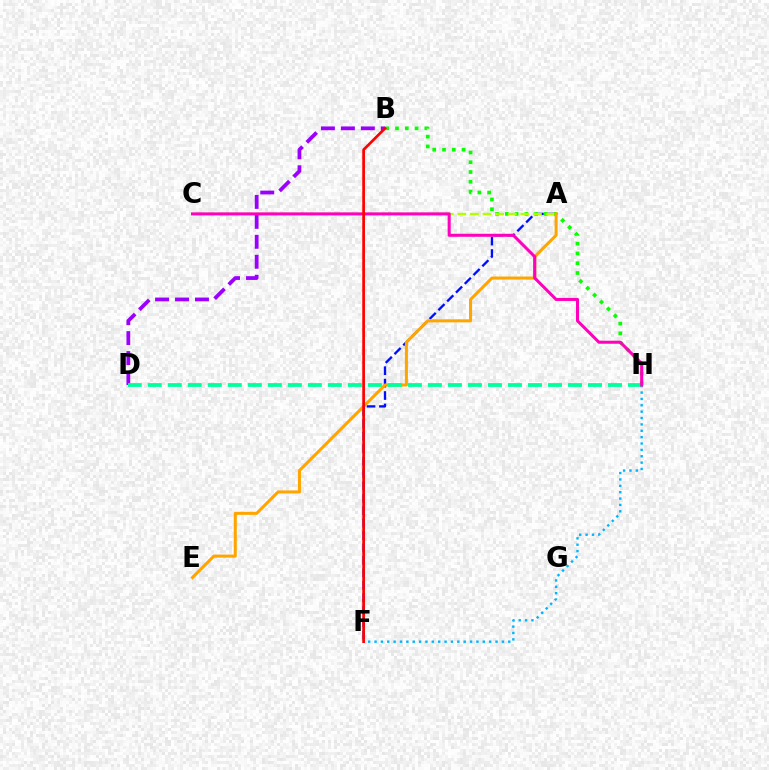{('F', 'H'): [{'color': '#00b5ff', 'line_style': 'dotted', 'thickness': 1.73}], ('A', 'F'): [{'color': '#0010ff', 'line_style': 'dashed', 'thickness': 1.69}], ('B', 'H'): [{'color': '#08ff00', 'line_style': 'dotted', 'thickness': 2.65}], ('A', 'C'): [{'color': '#b3ff00', 'line_style': 'dashed', 'thickness': 1.71}], ('A', 'E'): [{'color': '#ffa500', 'line_style': 'solid', 'thickness': 2.19}], ('B', 'D'): [{'color': '#9b00ff', 'line_style': 'dashed', 'thickness': 2.71}], ('D', 'H'): [{'color': '#00ff9d', 'line_style': 'dashed', 'thickness': 2.72}], ('C', 'H'): [{'color': '#ff00bd', 'line_style': 'solid', 'thickness': 2.19}], ('B', 'F'): [{'color': '#ff0000', 'line_style': 'solid', 'thickness': 1.95}]}